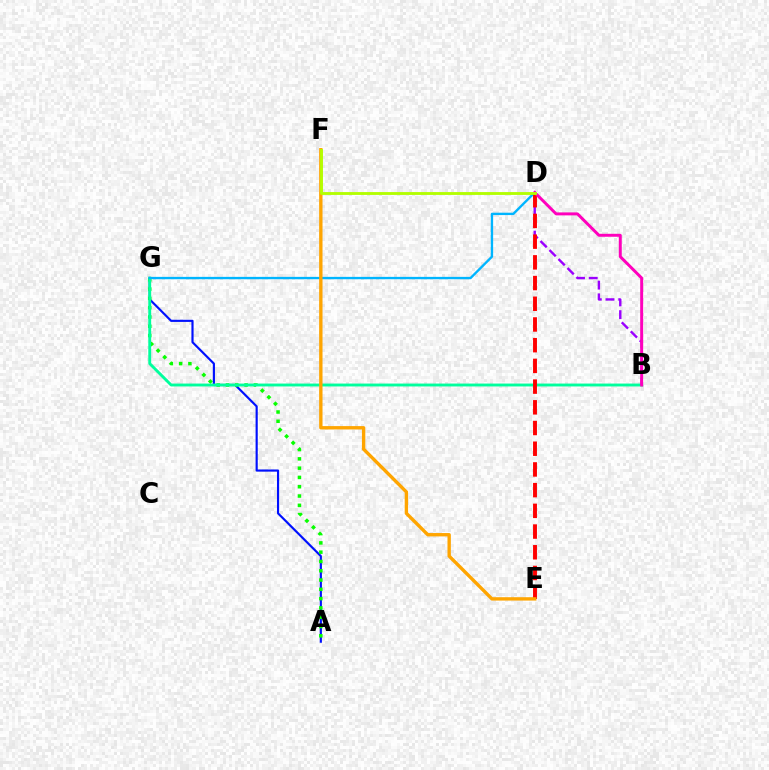{('A', 'G'): [{'color': '#0010ff', 'line_style': 'solid', 'thickness': 1.56}, {'color': '#08ff00', 'line_style': 'dotted', 'thickness': 2.52}], ('B', 'G'): [{'color': '#00ff9d', 'line_style': 'solid', 'thickness': 2.08}], ('D', 'G'): [{'color': '#00b5ff', 'line_style': 'solid', 'thickness': 1.71}], ('B', 'D'): [{'color': '#9b00ff', 'line_style': 'dashed', 'thickness': 1.73}, {'color': '#ff00bd', 'line_style': 'solid', 'thickness': 2.13}], ('D', 'E'): [{'color': '#ff0000', 'line_style': 'dashed', 'thickness': 2.81}], ('E', 'F'): [{'color': '#ffa500', 'line_style': 'solid', 'thickness': 2.42}], ('D', 'F'): [{'color': '#b3ff00', 'line_style': 'solid', 'thickness': 2.05}]}